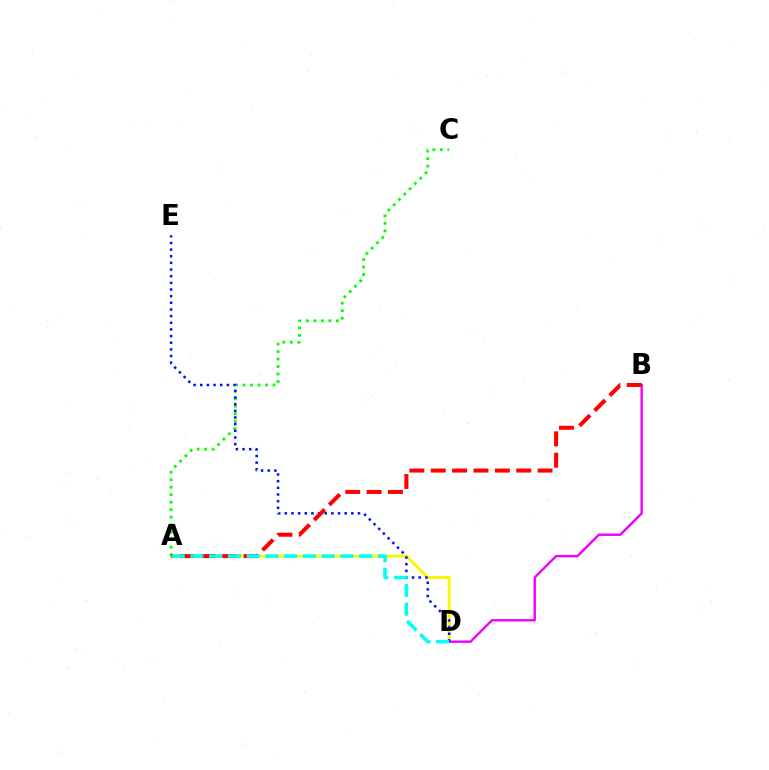{('A', 'D'): [{'color': '#fcf500', 'line_style': 'solid', 'thickness': 2.1}, {'color': '#00fff6', 'line_style': 'dashed', 'thickness': 2.55}], ('B', 'D'): [{'color': '#ee00ff', 'line_style': 'solid', 'thickness': 1.73}], ('A', 'C'): [{'color': '#08ff00', 'line_style': 'dotted', 'thickness': 2.04}], ('D', 'E'): [{'color': '#0010ff', 'line_style': 'dotted', 'thickness': 1.81}], ('A', 'B'): [{'color': '#ff0000', 'line_style': 'dashed', 'thickness': 2.9}]}